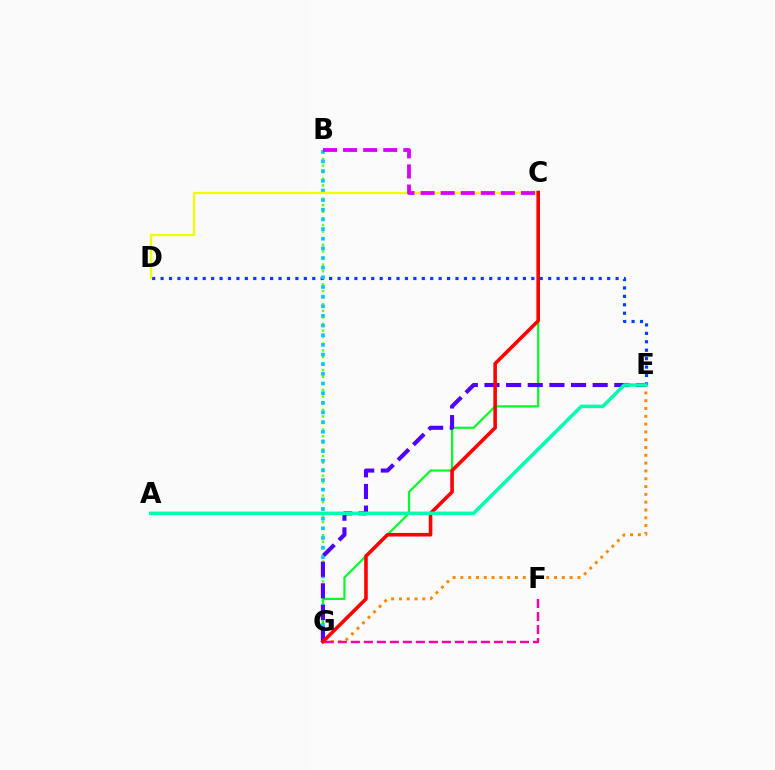{('B', 'G'): [{'color': '#66ff00', 'line_style': 'dotted', 'thickness': 1.79}, {'color': '#00c7ff', 'line_style': 'dotted', 'thickness': 2.62}], ('C', 'G'): [{'color': '#00ff27', 'line_style': 'solid', 'thickness': 1.59}, {'color': '#ff0000', 'line_style': 'solid', 'thickness': 2.58}], ('D', 'E'): [{'color': '#003fff', 'line_style': 'dotted', 'thickness': 2.29}], ('E', 'G'): [{'color': '#4f00ff', 'line_style': 'dashed', 'thickness': 2.94}, {'color': '#ff8800', 'line_style': 'dotted', 'thickness': 2.12}], ('C', 'D'): [{'color': '#eeff00', 'line_style': 'solid', 'thickness': 1.66}], ('B', 'C'): [{'color': '#d600ff', 'line_style': 'dashed', 'thickness': 2.73}], ('A', 'E'): [{'color': '#00ffaf', 'line_style': 'solid', 'thickness': 2.55}], ('F', 'G'): [{'color': '#ff00a0', 'line_style': 'dashed', 'thickness': 1.77}]}